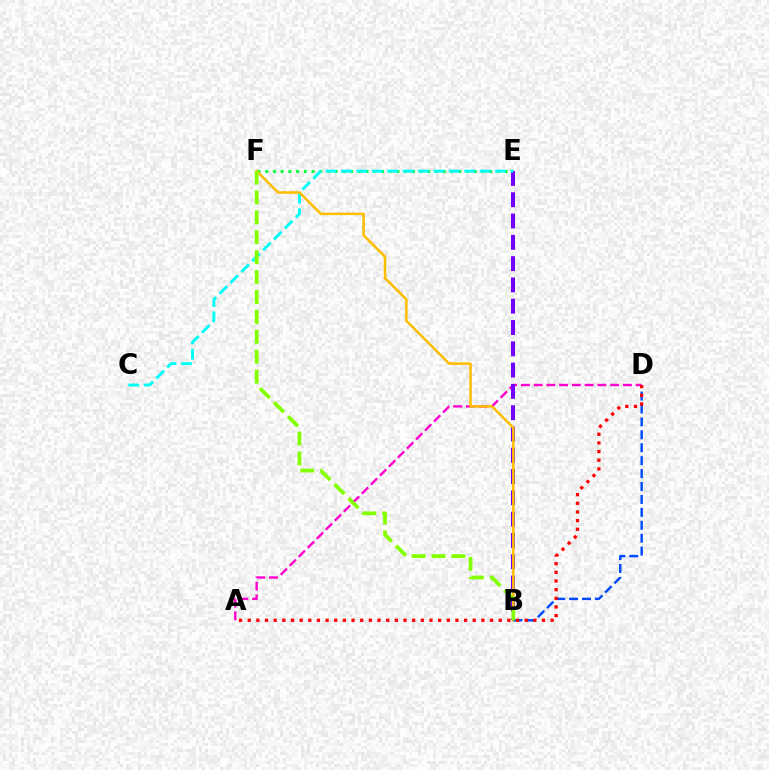{('A', 'D'): [{'color': '#ff00cf', 'line_style': 'dashed', 'thickness': 1.73}, {'color': '#ff0000', 'line_style': 'dotted', 'thickness': 2.35}], ('E', 'F'): [{'color': '#00ff39', 'line_style': 'dotted', 'thickness': 2.1}], ('B', 'E'): [{'color': '#7200ff', 'line_style': 'dashed', 'thickness': 2.89}], ('C', 'E'): [{'color': '#00fff6', 'line_style': 'dashed', 'thickness': 2.09}], ('B', 'F'): [{'color': '#ffbd00', 'line_style': 'solid', 'thickness': 1.83}, {'color': '#84ff00', 'line_style': 'dashed', 'thickness': 2.71}], ('B', 'D'): [{'color': '#004bff', 'line_style': 'dashed', 'thickness': 1.75}]}